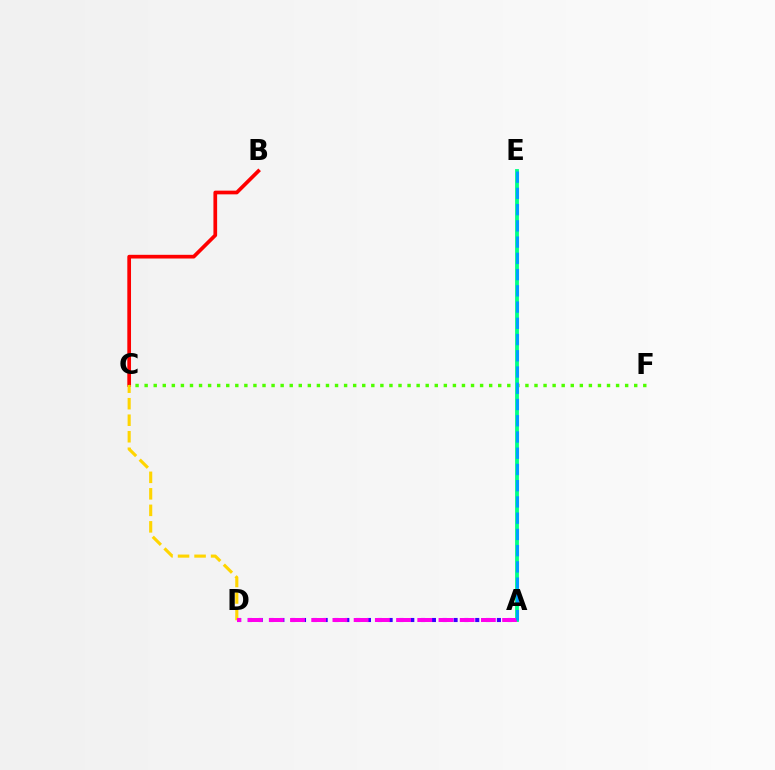{('B', 'C'): [{'color': '#ff0000', 'line_style': 'solid', 'thickness': 2.67}], ('A', 'E'): [{'color': '#00ff86', 'line_style': 'solid', 'thickness': 2.76}, {'color': '#009eff', 'line_style': 'dashed', 'thickness': 2.21}], ('A', 'D'): [{'color': '#3700ff', 'line_style': 'dotted', 'thickness': 2.94}, {'color': '#ff00ed', 'line_style': 'dashed', 'thickness': 2.88}], ('C', 'D'): [{'color': '#ffd500', 'line_style': 'dashed', 'thickness': 2.24}], ('C', 'F'): [{'color': '#4fff00', 'line_style': 'dotted', 'thickness': 2.46}]}